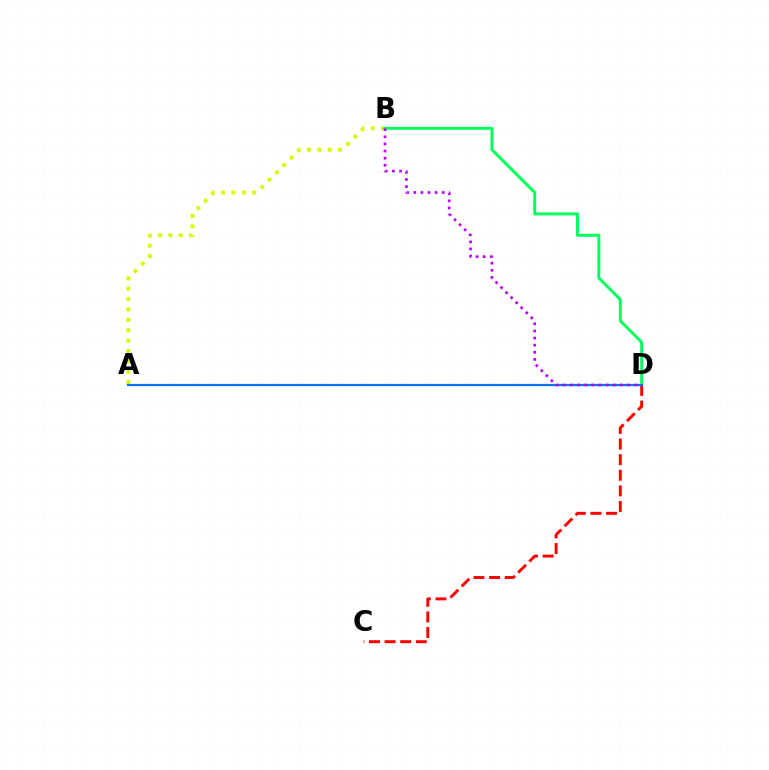{('A', 'B'): [{'color': '#d1ff00', 'line_style': 'dotted', 'thickness': 2.82}], ('B', 'D'): [{'color': '#00ff5c', 'line_style': 'solid', 'thickness': 2.14}, {'color': '#b900ff', 'line_style': 'dotted', 'thickness': 1.94}], ('C', 'D'): [{'color': '#ff0000', 'line_style': 'dashed', 'thickness': 2.12}], ('A', 'D'): [{'color': '#0074ff', 'line_style': 'solid', 'thickness': 1.6}]}